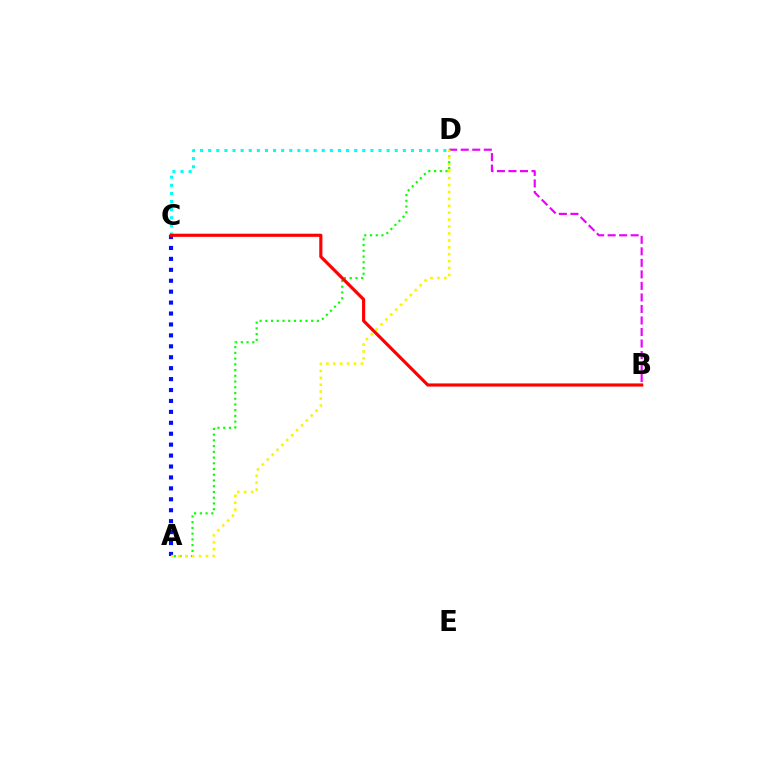{('B', 'D'): [{'color': '#ee00ff', 'line_style': 'dashed', 'thickness': 1.57}], ('C', 'D'): [{'color': '#00fff6', 'line_style': 'dotted', 'thickness': 2.2}], ('A', 'D'): [{'color': '#08ff00', 'line_style': 'dotted', 'thickness': 1.56}, {'color': '#fcf500', 'line_style': 'dotted', 'thickness': 1.88}], ('A', 'C'): [{'color': '#0010ff', 'line_style': 'dotted', 'thickness': 2.97}], ('B', 'C'): [{'color': '#ff0000', 'line_style': 'solid', 'thickness': 2.26}]}